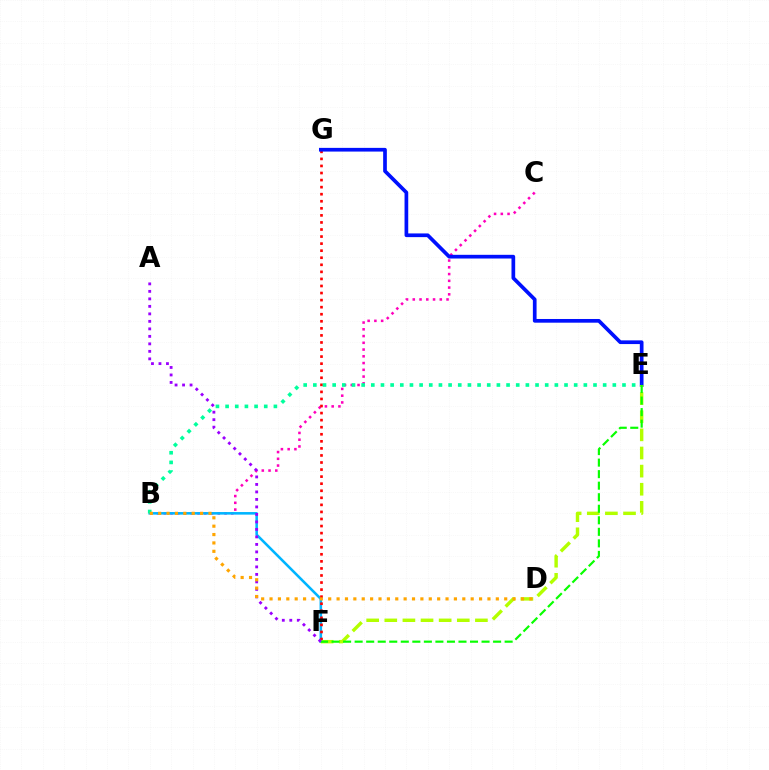{('B', 'C'): [{'color': '#ff00bd', 'line_style': 'dotted', 'thickness': 1.83}], ('B', 'F'): [{'color': '#00b5ff', 'line_style': 'solid', 'thickness': 1.85}], ('F', 'G'): [{'color': '#ff0000', 'line_style': 'dotted', 'thickness': 1.92}], ('E', 'G'): [{'color': '#0010ff', 'line_style': 'solid', 'thickness': 2.66}], ('E', 'F'): [{'color': '#b3ff00', 'line_style': 'dashed', 'thickness': 2.46}, {'color': '#08ff00', 'line_style': 'dashed', 'thickness': 1.57}], ('B', 'E'): [{'color': '#00ff9d', 'line_style': 'dotted', 'thickness': 2.62}], ('A', 'F'): [{'color': '#9b00ff', 'line_style': 'dotted', 'thickness': 2.04}], ('B', 'D'): [{'color': '#ffa500', 'line_style': 'dotted', 'thickness': 2.28}]}